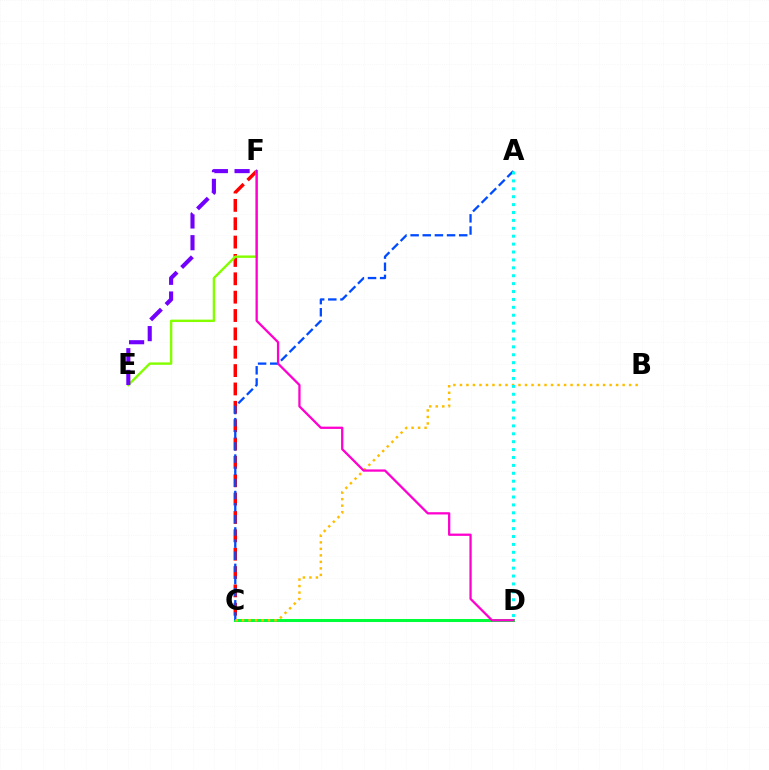{('C', 'D'): [{'color': '#00ff39', 'line_style': 'solid', 'thickness': 2.17}], ('C', 'F'): [{'color': '#ff0000', 'line_style': 'dashed', 'thickness': 2.49}], ('E', 'F'): [{'color': '#84ff00', 'line_style': 'solid', 'thickness': 1.73}, {'color': '#7200ff', 'line_style': 'dashed', 'thickness': 2.95}], ('A', 'C'): [{'color': '#004bff', 'line_style': 'dashed', 'thickness': 1.65}], ('B', 'C'): [{'color': '#ffbd00', 'line_style': 'dotted', 'thickness': 1.77}], ('A', 'D'): [{'color': '#00fff6', 'line_style': 'dotted', 'thickness': 2.15}], ('D', 'F'): [{'color': '#ff00cf', 'line_style': 'solid', 'thickness': 1.64}]}